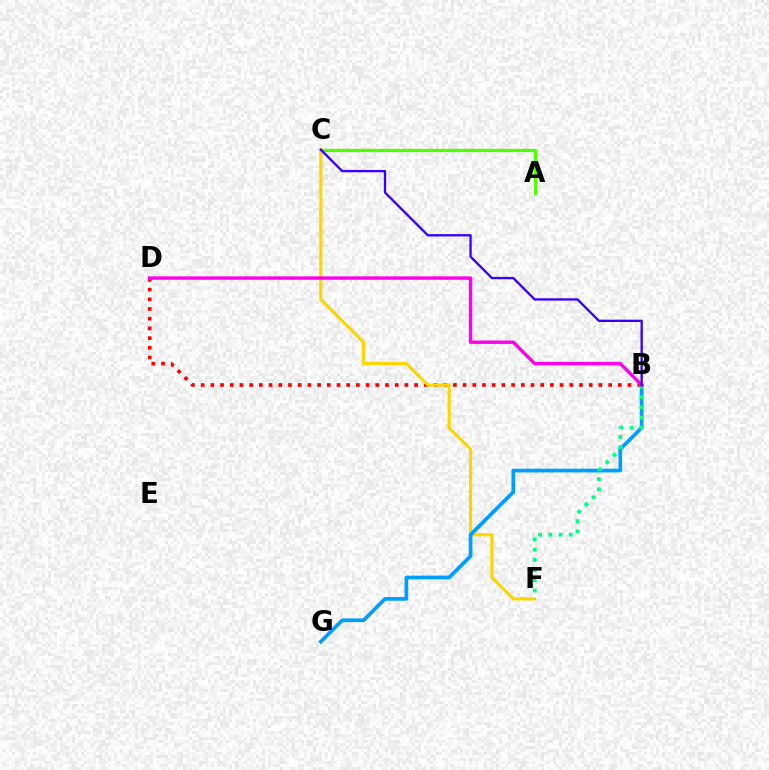{('A', 'C'): [{'color': '#4fff00', 'line_style': 'solid', 'thickness': 2.32}], ('B', 'D'): [{'color': '#ff0000', 'line_style': 'dotted', 'thickness': 2.64}, {'color': '#ff00ed', 'line_style': 'solid', 'thickness': 2.46}], ('C', 'F'): [{'color': '#ffd500', 'line_style': 'solid', 'thickness': 2.26}], ('B', 'G'): [{'color': '#009eff', 'line_style': 'solid', 'thickness': 2.68}], ('B', 'F'): [{'color': '#00ff86', 'line_style': 'dotted', 'thickness': 2.77}], ('B', 'C'): [{'color': '#3700ff', 'line_style': 'solid', 'thickness': 1.68}]}